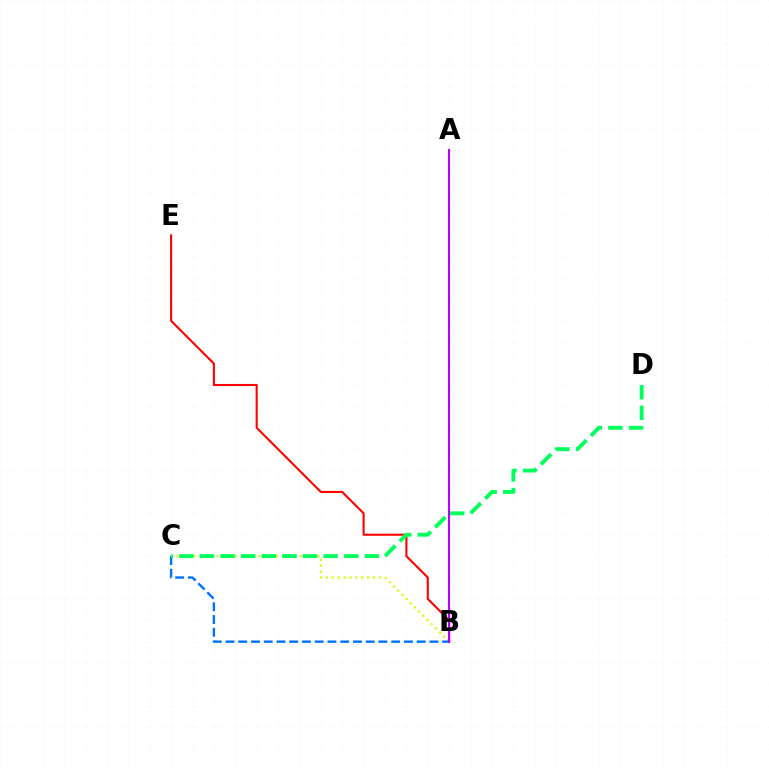{('B', 'C'): [{'color': '#d1ff00', 'line_style': 'dotted', 'thickness': 1.61}, {'color': '#0074ff', 'line_style': 'dashed', 'thickness': 1.73}], ('B', 'E'): [{'color': '#ff0000', 'line_style': 'solid', 'thickness': 1.5}], ('A', 'B'): [{'color': '#b900ff', 'line_style': 'solid', 'thickness': 1.52}], ('C', 'D'): [{'color': '#00ff5c', 'line_style': 'dashed', 'thickness': 2.8}]}